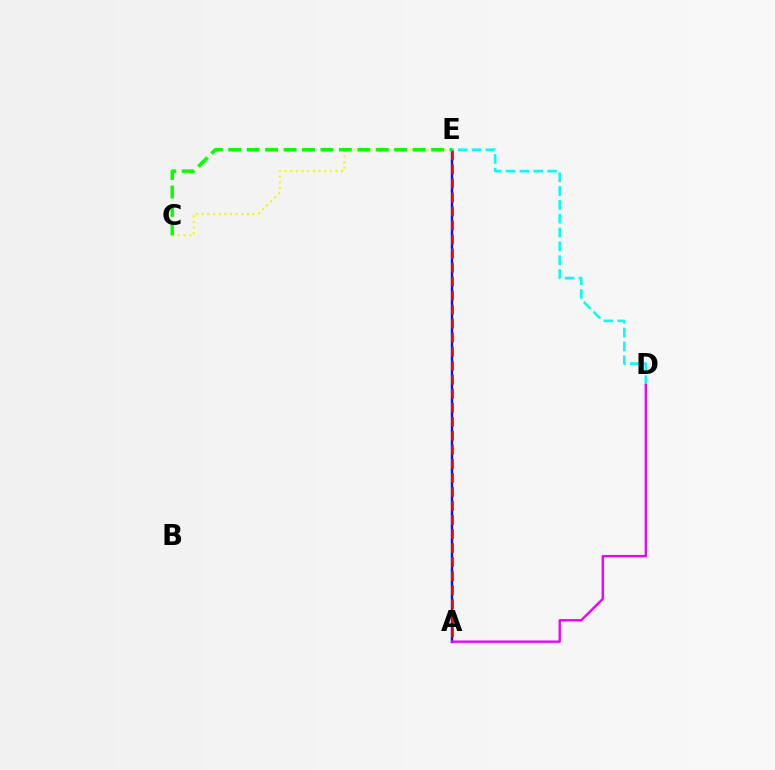{('A', 'E'): [{'color': '#0010ff', 'line_style': 'solid', 'thickness': 1.73}, {'color': '#ff0000', 'line_style': 'dashed', 'thickness': 1.9}], ('D', 'E'): [{'color': '#00fff6', 'line_style': 'dashed', 'thickness': 1.88}], ('C', 'E'): [{'color': '#fcf500', 'line_style': 'dotted', 'thickness': 1.54}, {'color': '#08ff00', 'line_style': 'dashed', 'thickness': 2.5}], ('A', 'D'): [{'color': '#ee00ff', 'line_style': 'solid', 'thickness': 1.71}]}